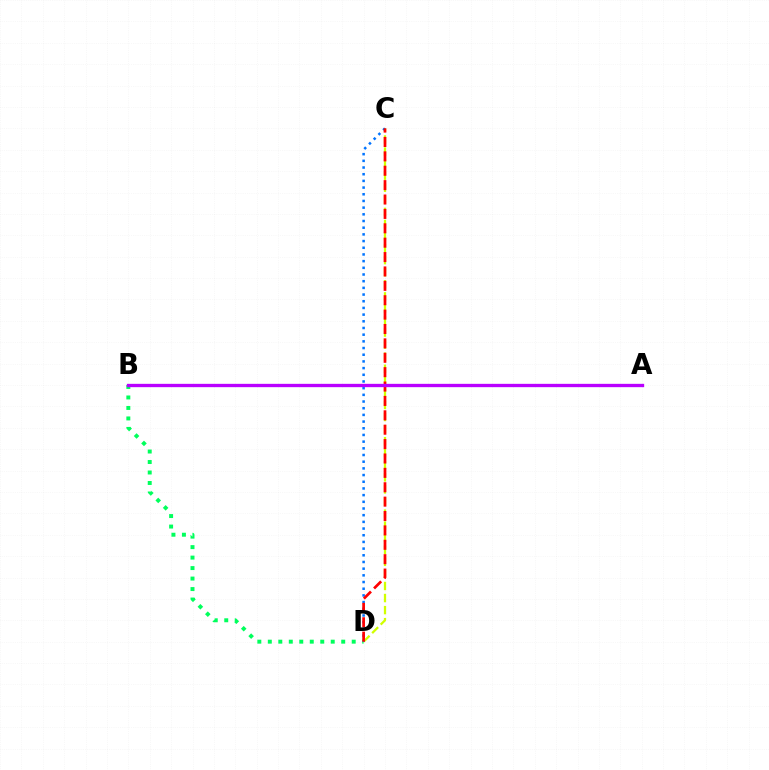{('B', 'D'): [{'color': '#00ff5c', 'line_style': 'dotted', 'thickness': 2.85}], ('C', 'D'): [{'color': '#d1ff00', 'line_style': 'dashed', 'thickness': 1.64}, {'color': '#0074ff', 'line_style': 'dotted', 'thickness': 1.82}, {'color': '#ff0000', 'line_style': 'dashed', 'thickness': 1.95}], ('A', 'B'): [{'color': '#b900ff', 'line_style': 'solid', 'thickness': 2.4}]}